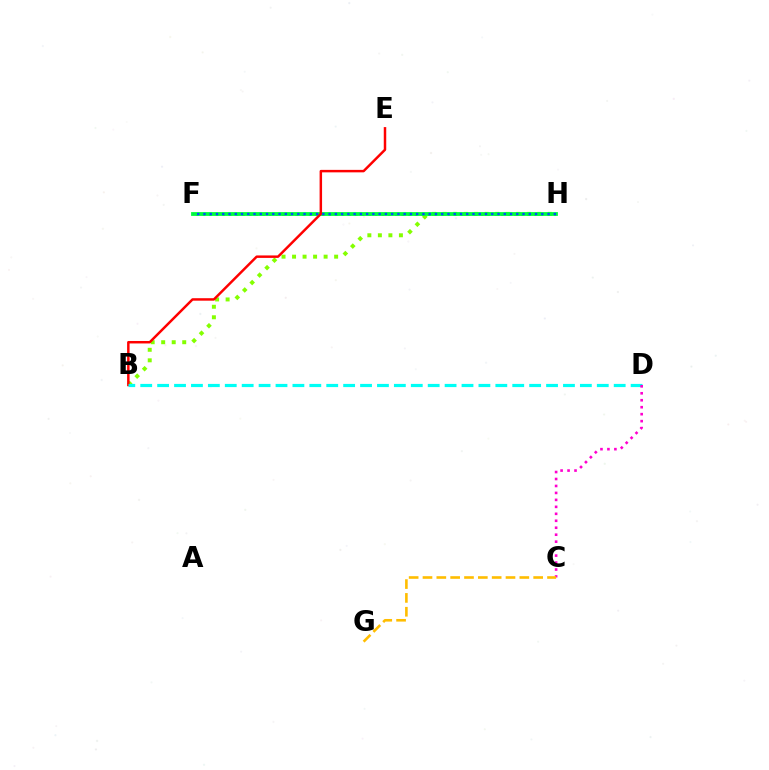{('B', 'H'): [{'color': '#84ff00', 'line_style': 'dotted', 'thickness': 2.86}], ('F', 'H'): [{'color': '#7200ff', 'line_style': 'dotted', 'thickness': 1.8}, {'color': '#00ff39', 'line_style': 'solid', 'thickness': 2.74}, {'color': '#004bff', 'line_style': 'dotted', 'thickness': 1.7}], ('B', 'E'): [{'color': '#ff0000', 'line_style': 'solid', 'thickness': 1.78}], ('B', 'D'): [{'color': '#00fff6', 'line_style': 'dashed', 'thickness': 2.3}], ('C', 'D'): [{'color': '#ff00cf', 'line_style': 'dotted', 'thickness': 1.89}], ('C', 'G'): [{'color': '#ffbd00', 'line_style': 'dashed', 'thickness': 1.88}]}